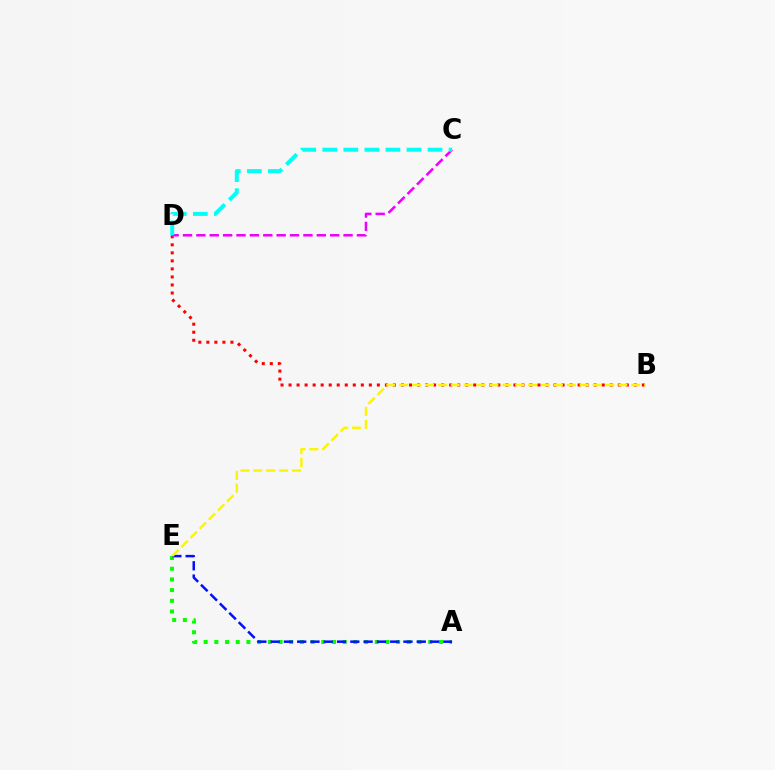{('B', 'D'): [{'color': '#ff0000', 'line_style': 'dotted', 'thickness': 2.18}], ('C', 'D'): [{'color': '#ee00ff', 'line_style': 'dashed', 'thickness': 1.82}, {'color': '#00fff6', 'line_style': 'dashed', 'thickness': 2.86}], ('A', 'E'): [{'color': '#08ff00', 'line_style': 'dotted', 'thickness': 2.91}, {'color': '#0010ff', 'line_style': 'dashed', 'thickness': 1.8}], ('B', 'E'): [{'color': '#fcf500', 'line_style': 'dashed', 'thickness': 1.75}]}